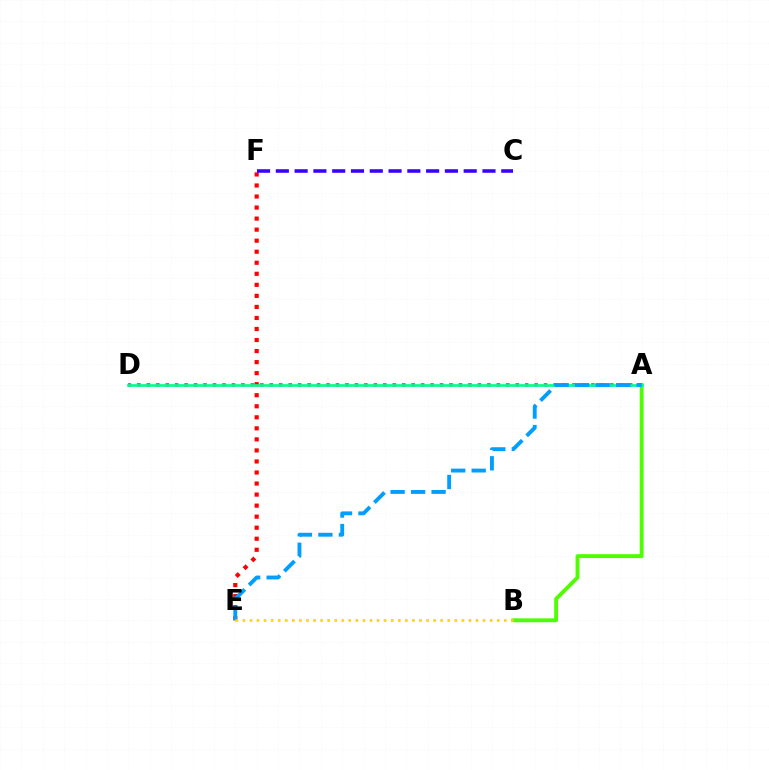{('E', 'F'): [{'color': '#ff0000', 'line_style': 'dotted', 'thickness': 3.0}], ('A', 'B'): [{'color': '#4fff00', 'line_style': 'solid', 'thickness': 2.78}], ('A', 'D'): [{'color': '#ff00ed', 'line_style': 'dotted', 'thickness': 2.57}, {'color': '#00ff86', 'line_style': 'solid', 'thickness': 1.94}], ('A', 'E'): [{'color': '#009eff', 'line_style': 'dashed', 'thickness': 2.78}], ('C', 'F'): [{'color': '#3700ff', 'line_style': 'dashed', 'thickness': 2.55}], ('B', 'E'): [{'color': '#ffd500', 'line_style': 'dotted', 'thickness': 1.92}]}